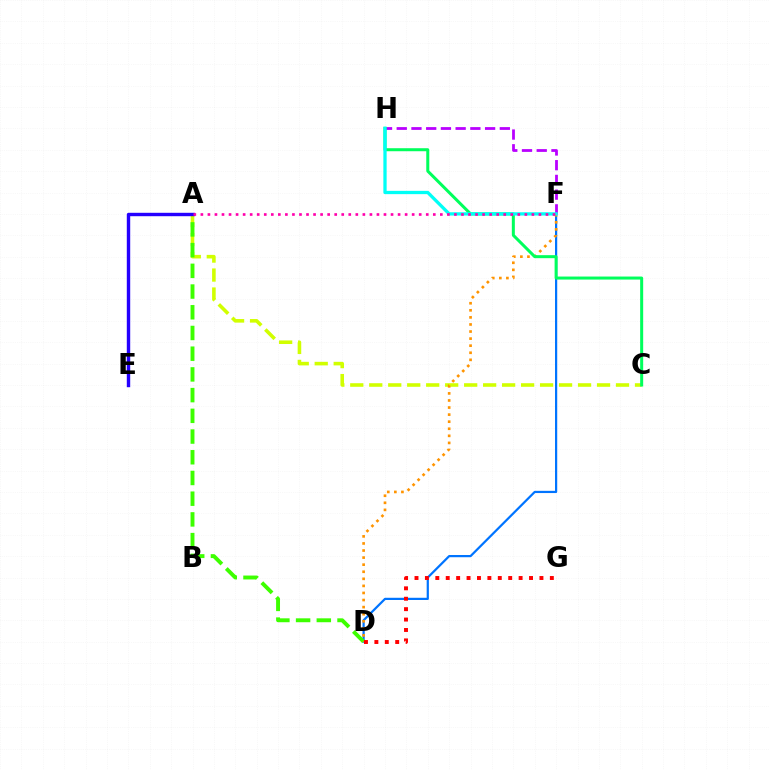{('D', 'F'): [{'color': '#0074ff', 'line_style': 'solid', 'thickness': 1.59}, {'color': '#ff9400', 'line_style': 'dotted', 'thickness': 1.92}], ('A', 'C'): [{'color': '#d1ff00', 'line_style': 'dashed', 'thickness': 2.58}], ('A', 'D'): [{'color': '#3dff00', 'line_style': 'dashed', 'thickness': 2.81}], ('D', 'G'): [{'color': '#ff0000', 'line_style': 'dotted', 'thickness': 2.83}], ('F', 'H'): [{'color': '#b900ff', 'line_style': 'dashed', 'thickness': 2.0}, {'color': '#00fff6', 'line_style': 'solid', 'thickness': 2.36}], ('C', 'H'): [{'color': '#00ff5c', 'line_style': 'solid', 'thickness': 2.17}], ('A', 'E'): [{'color': '#2500ff', 'line_style': 'solid', 'thickness': 2.45}], ('A', 'F'): [{'color': '#ff00ac', 'line_style': 'dotted', 'thickness': 1.91}]}